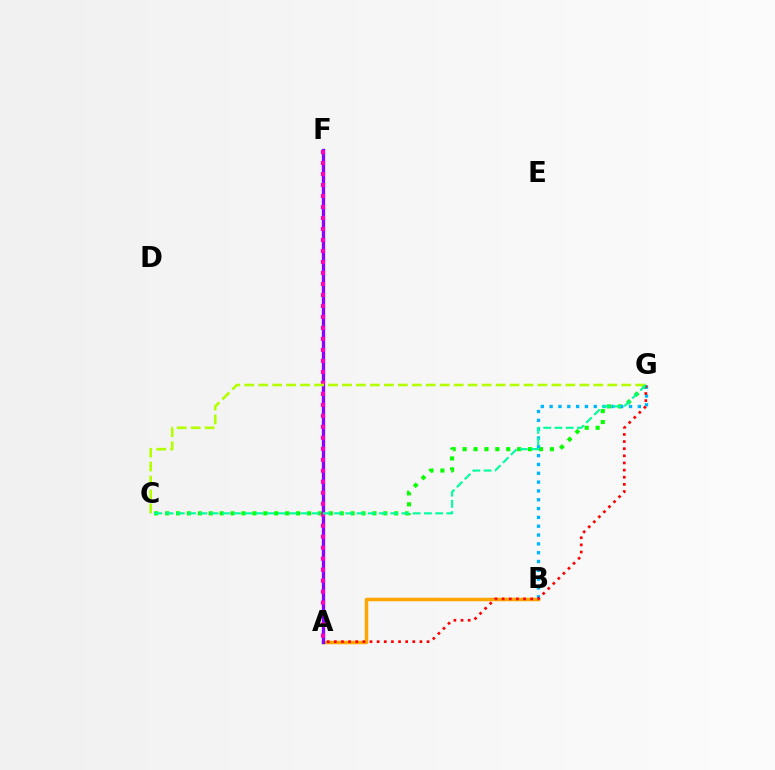{('A', 'B'): [{'color': '#ffa500', 'line_style': 'solid', 'thickness': 2.52}], ('C', 'G'): [{'color': '#08ff00', 'line_style': 'dotted', 'thickness': 2.96}, {'color': '#b3ff00', 'line_style': 'dashed', 'thickness': 1.9}, {'color': '#00ff9d', 'line_style': 'dashed', 'thickness': 1.53}], ('A', 'F'): [{'color': '#0010ff', 'line_style': 'solid', 'thickness': 2.34}, {'color': '#9b00ff', 'line_style': 'solid', 'thickness': 1.99}, {'color': '#ff00bd', 'line_style': 'dotted', 'thickness': 2.99}], ('B', 'G'): [{'color': '#00b5ff', 'line_style': 'dotted', 'thickness': 2.4}], ('A', 'G'): [{'color': '#ff0000', 'line_style': 'dotted', 'thickness': 1.94}]}